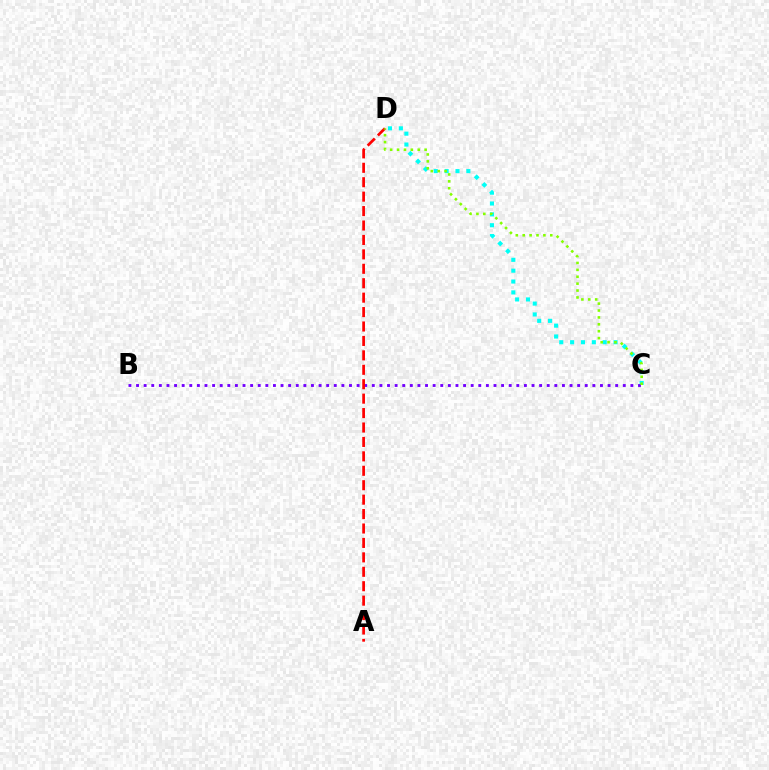{('C', 'D'): [{'color': '#00fff6', 'line_style': 'dotted', 'thickness': 2.95}, {'color': '#84ff00', 'line_style': 'dotted', 'thickness': 1.87}], ('B', 'C'): [{'color': '#7200ff', 'line_style': 'dotted', 'thickness': 2.07}], ('A', 'D'): [{'color': '#ff0000', 'line_style': 'dashed', 'thickness': 1.96}]}